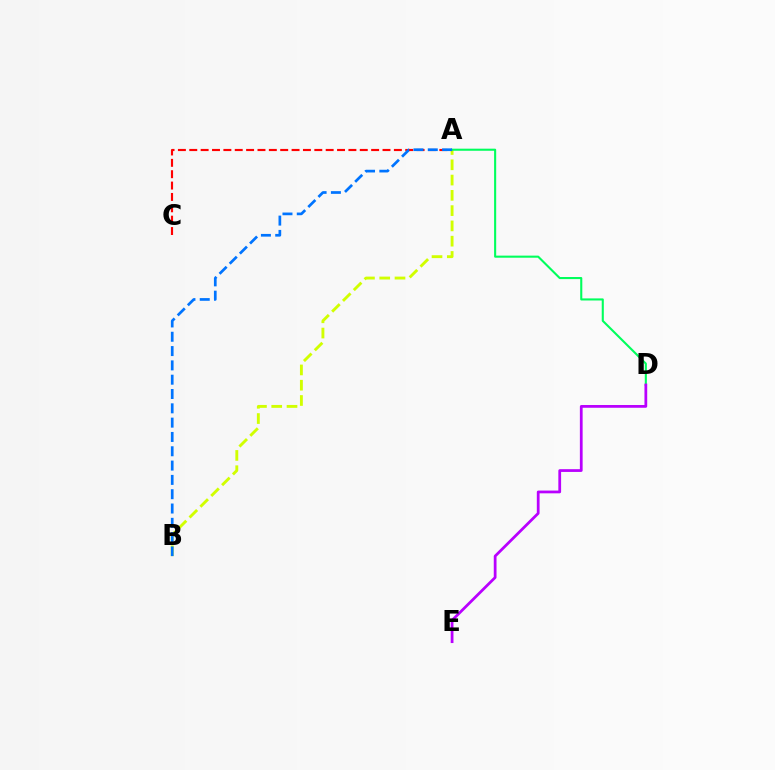{('A', 'B'): [{'color': '#d1ff00', 'line_style': 'dashed', 'thickness': 2.08}, {'color': '#0074ff', 'line_style': 'dashed', 'thickness': 1.94}], ('A', 'C'): [{'color': '#ff0000', 'line_style': 'dashed', 'thickness': 1.54}], ('A', 'D'): [{'color': '#00ff5c', 'line_style': 'solid', 'thickness': 1.51}], ('D', 'E'): [{'color': '#b900ff', 'line_style': 'solid', 'thickness': 1.99}]}